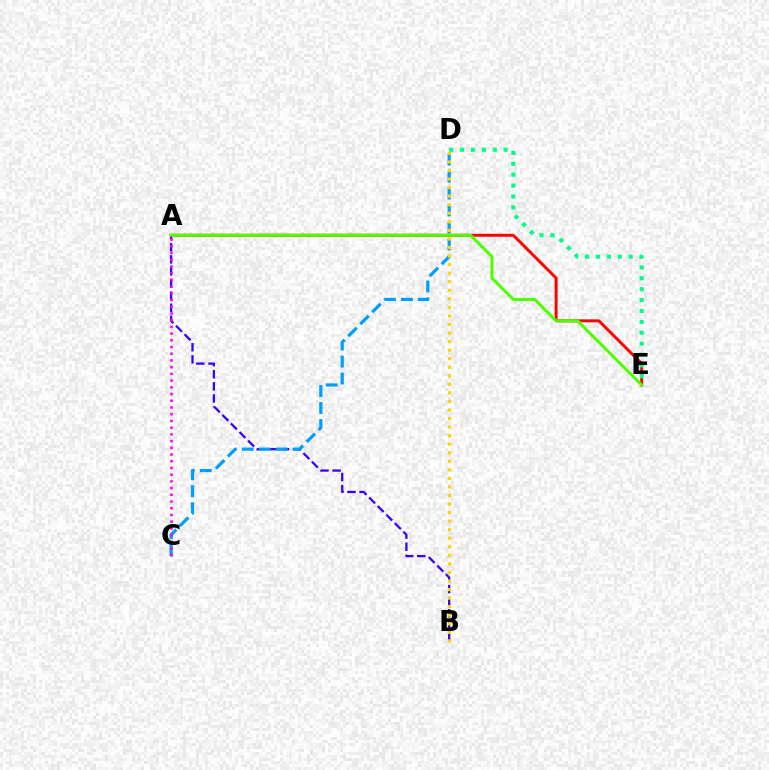{('A', 'B'): [{'color': '#3700ff', 'line_style': 'dashed', 'thickness': 1.64}], ('C', 'D'): [{'color': '#009eff', 'line_style': 'dashed', 'thickness': 2.3}], ('B', 'D'): [{'color': '#ffd500', 'line_style': 'dotted', 'thickness': 2.32}], ('A', 'E'): [{'color': '#ff0000', 'line_style': 'solid', 'thickness': 2.12}, {'color': '#4fff00', 'line_style': 'solid', 'thickness': 2.15}], ('A', 'C'): [{'color': '#ff00ed', 'line_style': 'dotted', 'thickness': 1.82}], ('D', 'E'): [{'color': '#00ff86', 'line_style': 'dotted', 'thickness': 2.96}]}